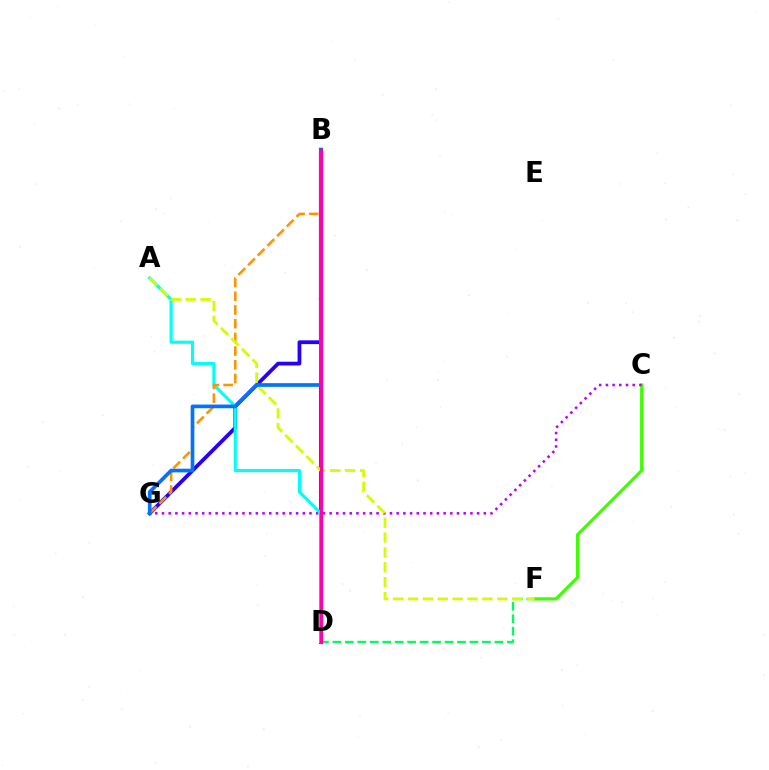{('B', 'D'): [{'color': '#ff0000', 'line_style': 'solid', 'thickness': 2.91}, {'color': '#ff00ac', 'line_style': 'solid', 'thickness': 2.29}], ('C', 'F'): [{'color': '#3dff00', 'line_style': 'solid', 'thickness': 2.28}], ('B', 'G'): [{'color': '#2500ff', 'line_style': 'solid', 'thickness': 2.71}, {'color': '#ff9400', 'line_style': 'dashed', 'thickness': 1.86}, {'color': '#0074ff', 'line_style': 'solid', 'thickness': 2.65}], ('D', 'F'): [{'color': '#00ff5c', 'line_style': 'dashed', 'thickness': 1.69}], ('C', 'G'): [{'color': '#b900ff', 'line_style': 'dotted', 'thickness': 1.82}], ('A', 'D'): [{'color': '#00fff6', 'line_style': 'solid', 'thickness': 2.27}], ('A', 'F'): [{'color': '#d1ff00', 'line_style': 'dashed', 'thickness': 2.02}]}